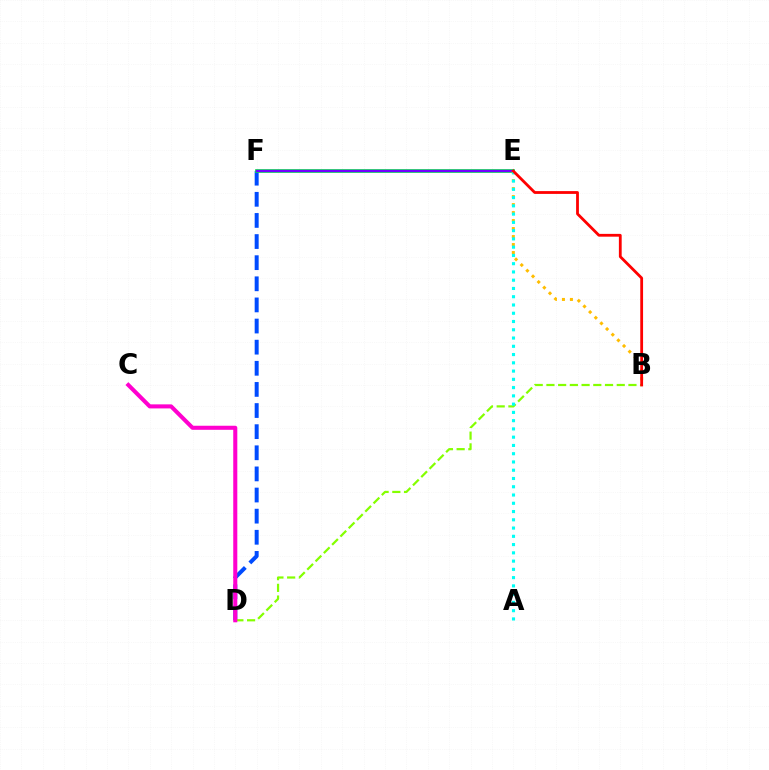{('D', 'F'): [{'color': '#004bff', 'line_style': 'dashed', 'thickness': 2.87}], ('B', 'D'): [{'color': '#84ff00', 'line_style': 'dashed', 'thickness': 1.59}], ('E', 'F'): [{'color': '#00ff39', 'line_style': 'solid', 'thickness': 2.66}, {'color': '#7200ff', 'line_style': 'solid', 'thickness': 1.77}], ('B', 'E'): [{'color': '#ffbd00', 'line_style': 'dotted', 'thickness': 2.17}, {'color': '#ff0000', 'line_style': 'solid', 'thickness': 2.01}], ('A', 'E'): [{'color': '#00fff6', 'line_style': 'dotted', 'thickness': 2.24}], ('C', 'D'): [{'color': '#ff00cf', 'line_style': 'solid', 'thickness': 2.92}]}